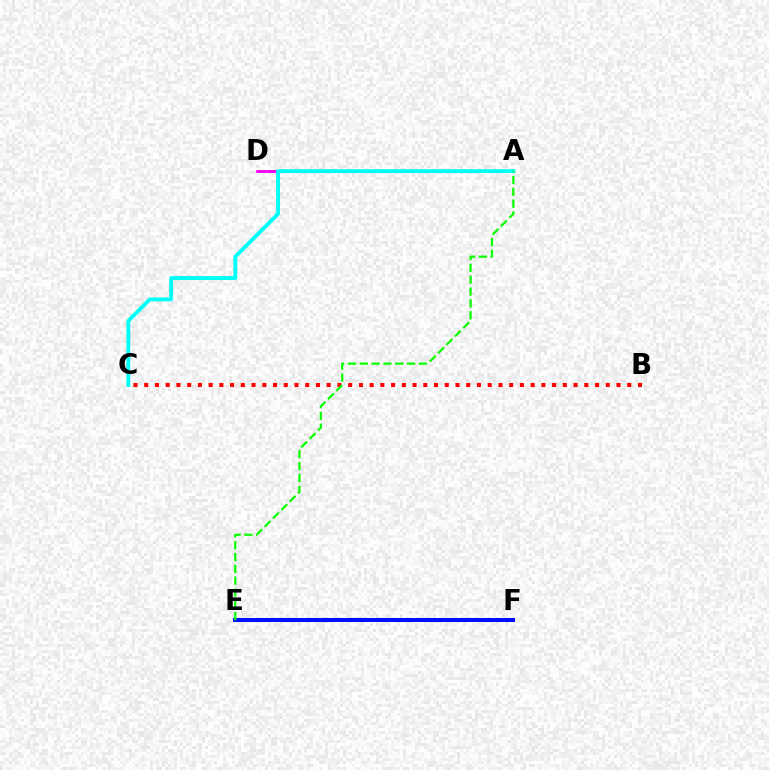{('E', 'F'): [{'color': '#0010ff', 'line_style': 'solid', 'thickness': 2.89}], ('A', 'D'): [{'color': '#fcf500', 'line_style': 'dashed', 'thickness': 1.64}, {'color': '#ee00ff', 'line_style': 'solid', 'thickness': 2.02}], ('A', 'C'): [{'color': '#00fff6', 'line_style': 'solid', 'thickness': 2.77}], ('B', 'C'): [{'color': '#ff0000', 'line_style': 'dotted', 'thickness': 2.92}], ('A', 'E'): [{'color': '#08ff00', 'line_style': 'dashed', 'thickness': 1.61}]}